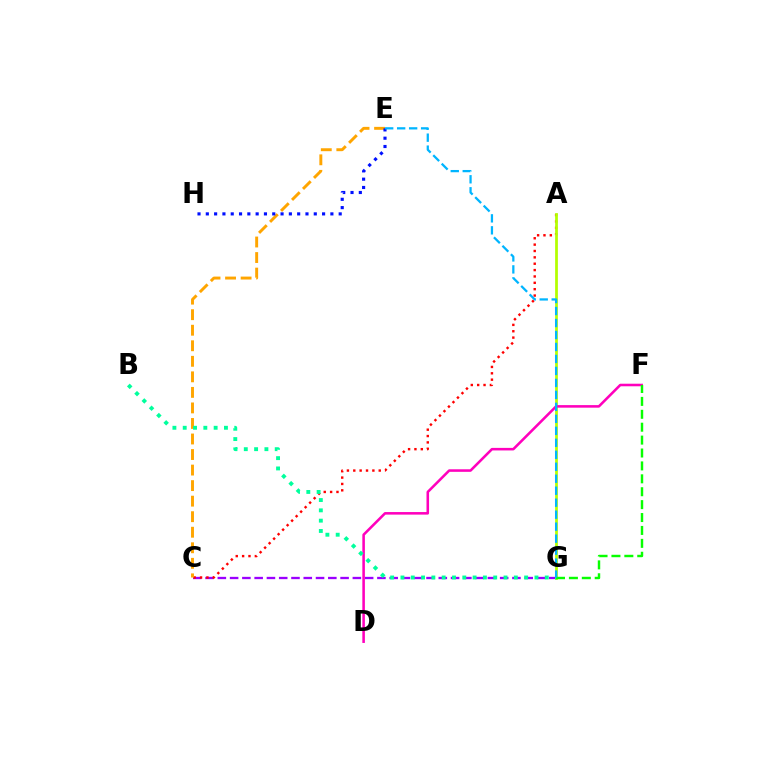{('C', 'G'): [{'color': '#9b00ff', 'line_style': 'dashed', 'thickness': 1.67}], ('A', 'C'): [{'color': '#ff0000', 'line_style': 'dotted', 'thickness': 1.73}], ('A', 'G'): [{'color': '#b3ff00', 'line_style': 'solid', 'thickness': 1.98}], ('D', 'F'): [{'color': '#ff00bd', 'line_style': 'solid', 'thickness': 1.84}], ('C', 'E'): [{'color': '#ffa500', 'line_style': 'dashed', 'thickness': 2.11}], ('F', 'G'): [{'color': '#08ff00', 'line_style': 'dashed', 'thickness': 1.75}], ('E', 'H'): [{'color': '#0010ff', 'line_style': 'dotted', 'thickness': 2.26}], ('B', 'G'): [{'color': '#00ff9d', 'line_style': 'dotted', 'thickness': 2.8}], ('E', 'G'): [{'color': '#00b5ff', 'line_style': 'dashed', 'thickness': 1.63}]}